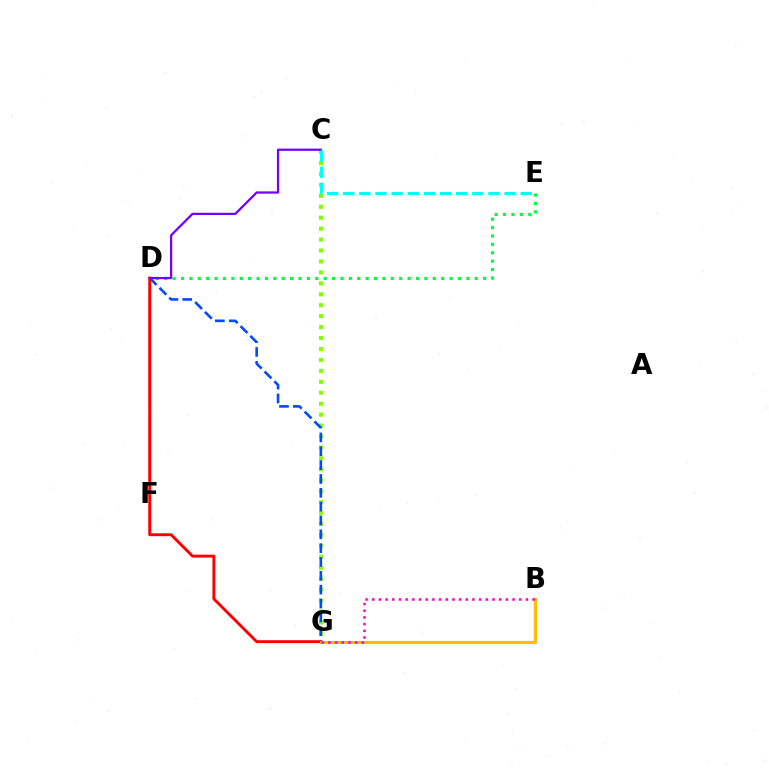{('C', 'G'): [{'color': '#84ff00', 'line_style': 'dotted', 'thickness': 2.97}], ('D', 'G'): [{'color': '#004bff', 'line_style': 'dashed', 'thickness': 1.88}, {'color': '#ff0000', 'line_style': 'solid', 'thickness': 2.1}], ('B', 'G'): [{'color': '#ffbd00', 'line_style': 'solid', 'thickness': 2.27}, {'color': '#ff00cf', 'line_style': 'dotted', 'thickness': 1.81}], ('D', 'E'): [{'color': '#00ff39', 'line_style': 'dotted', 'thickness': 2.28}], ('C', 'D'): [{'color': '#7200ff', 'line_style': 'solid', 'thickness': 1.62}], ('C', 'E'): [{'color': '#00fff6', 'line_style': 'dashed', 'thickness': 2.19}]}